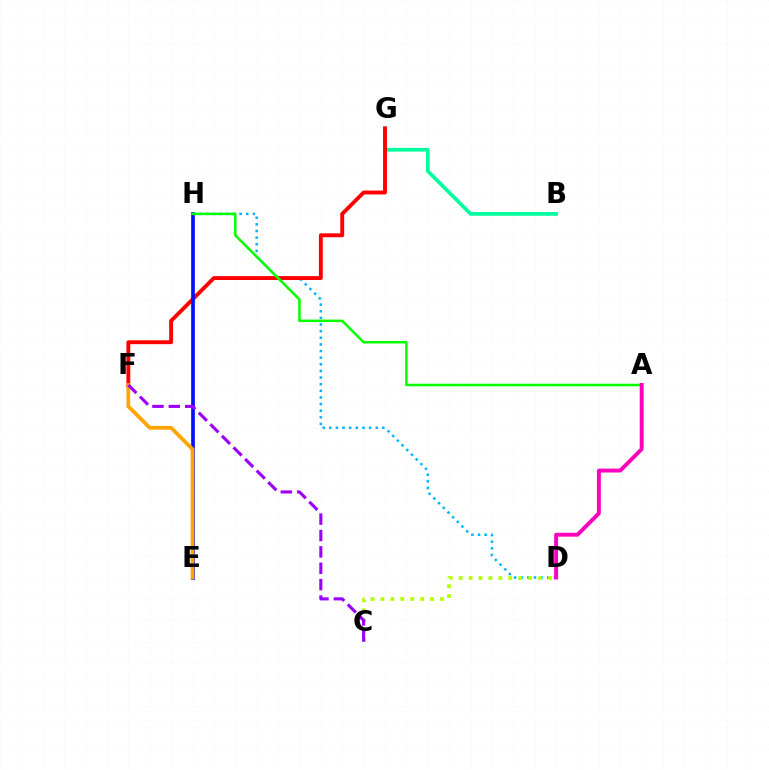{('D', 'H'): [{'color': '#00b5ff', 'line_style': 'dotted', 'thickness': 1.8}], ('B', 'G'): [{'color': '#00ff9d', 'line_style': 'solid', 'thickness': 2.66}], ('F', 'G'): [{'color': '#ff0000', 'line_style': 'solid', 'thickness': 2.8}], ('C', 'D'): [{'color': '#b3ff00', 'line_style': 'dotted', 'thickness': 2.7}], ('E', 'H'): [{'color': '#0010ff', 'line_style': 'solid', 'thickness': 2.65}], ('E', 'F'): [{'color': '#ffa500', 'line_style': 'solid', 'thickness': 2.7}], ('A', 'H'): [{'color': '#08ff00', 'line_style': 'solid', 'thickness': 1.81}], ('A', 'D'): [{'color': '#ff00bd', 'line_style': 'solid', 'thickness': 2.81}], ('C', 'F'): [{'color': '#9b00ff', 'line_style': 'dashed', 'thickness': 2.23}]}